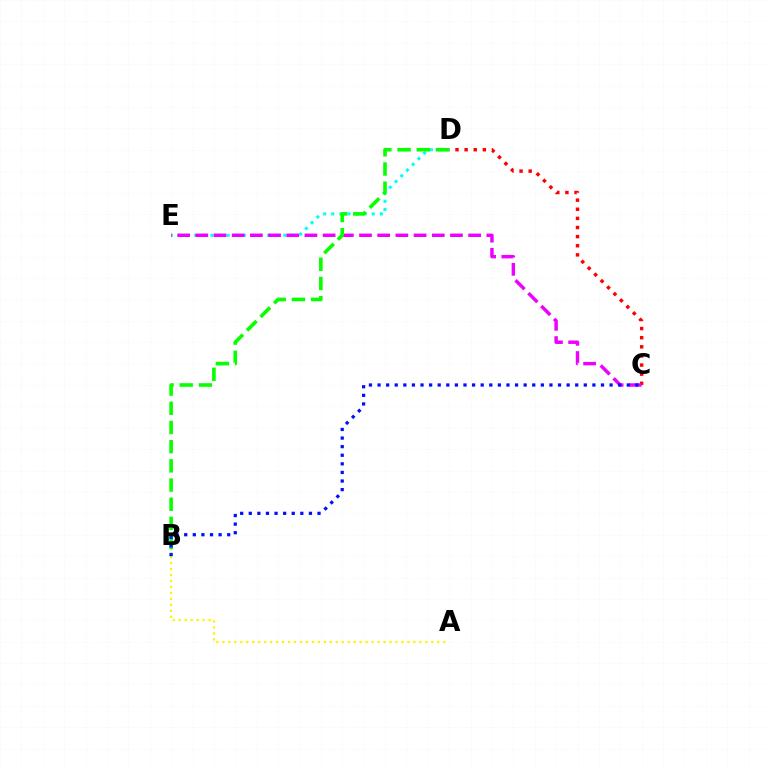{('A', 'B'): [{'color': '#fcf500', 'line_style': 'dotted', 'thickness': 1.62}], ('C', 'D'): [{'color': '#ff0000', 'line_style': 'dotted', 'thickness': 2.48}], ('D', 'E'): [{'color': '#00fff6', 'line_style': 'dotted', 'thickness': 2.2}], ('C', 'E'): [{'color': '#ee00ff', 'line_style': 'dashed', 'thickness': 2.47}], ('B', 'D'): [{'color': '#08ff00', 'line_style': 'dashed', 'thickness': 2.61}], ('B', 'C'): [{'color': '#0010ff', 'line_style': 'dotted', 'thickness': 2.34}]}